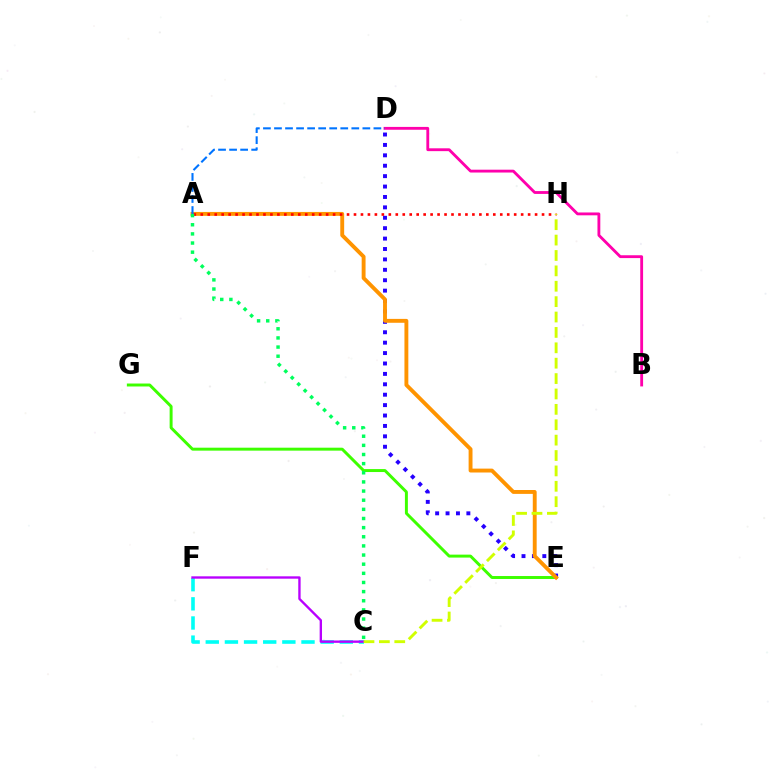{('D', 'E'): [{'color': '#2500ff', 'line_style': 'dotted', 'thickness': 2.83}], ('C', 'F'): [{'color': '#00fff6', 'line_style': 'dashed', 'thickness': 2.6}, {'color': '#b900ff', 'line_style': 'solid', 'thickness': 1.7}], ('E', 'G'): [{'color': '#3dff00', 'line_style': 'solid', 'thickness': 2.13}], ('B', 'D'): [{'color': '#ff00ac', 'line_style': 'solid', 'thickness': 2.04}], ('A', 'E'): [{'color': '#ff9400', 'line_style': 'solid', 'thickness': 2.8}], ('A', 'H'): [{'color': '#ff0000', 'line_style': 'dotted', 'thickness': 1.89}], ('A', 'C'): [{'color': '#00ff5c', 'line_style': 'dotted', 'thickness': 2.48}], ('C', 'H'): [{'color': '#d1ff00', 'line_style': 'dashed', 'thickness': 2.09}], ('A', 'D'): [{'color': '#0074ff', 'line_style': 'dashed', 'thickness': 1.5}]}